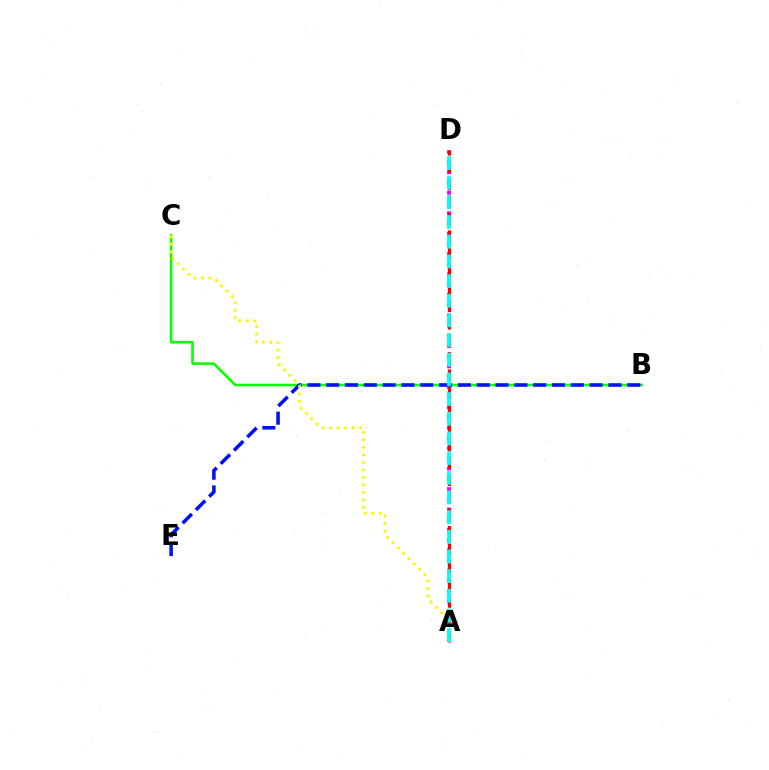{('A', 'D'): [{'color': '#ee00ff', 'line_style': 'dotted', 'thickness': 2.78}, {'color': '#ff0000', 'line_style': 'dashed', 'thickness': 2.36}, {'color': '#00fff6', 'line_style': 'dashed', 'thickness': 2.67}], ('B', 'C'): [{'color': '#08ff00', 'line_style': 'solid', 'thickness': 1.84}], ('B', 'E'): [{'color': '#0010ff', 'line_style': 'dashed', 'thickness': 2.56}], ('A', 'C'): [{'color': '#fcf500', 'line_style': 'dotted', 'thickness': 2.04}]}